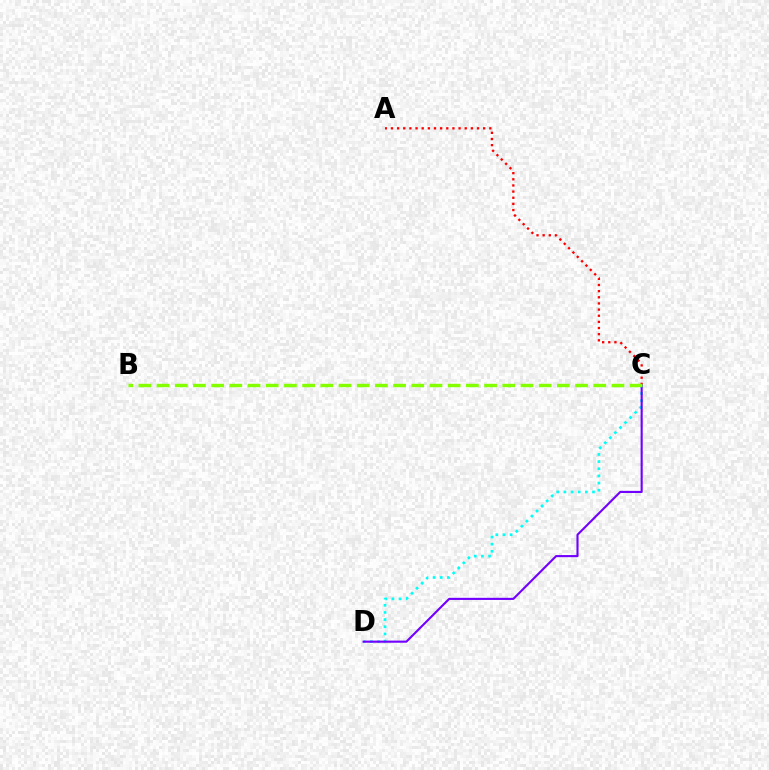{('A', 'C'): [{'color': '#ff0000', 'line_style': 'dotted', 'thickness': 1.67}], ('C', 'D'): [{'color': '#00fff6', 'line_style': 'dotted', 'thickness': 1.94}, {'color': '#7200ff', 'line_style': 'solid', 'thickness': 1.53}], ('B', 'C'): [{'color': '#84ff00', 'line_style': 'dashed', 'thickness': 2.47}]}